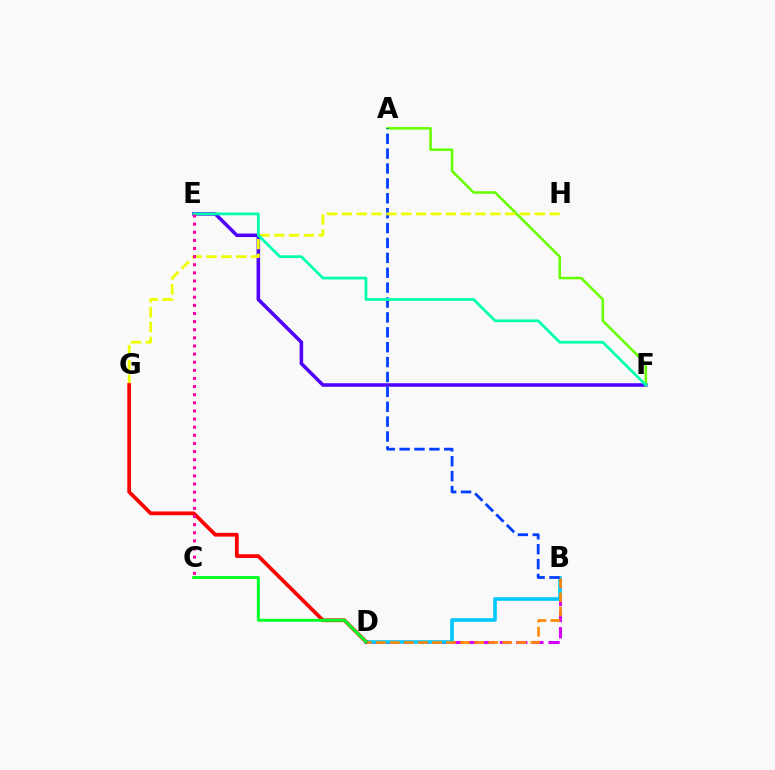{('E', 'F'): [{'color': '#4f00ff', 'line_style': 'solid', 'thickness': 2.54}, {'color': '#00ffaf', 'line_style': 'solid', 'thickness': 1.97}], ('B', 'D'): [{'color': '#d600ff', 'line_style': 'dashed', 'thickness': 2.2}, {'color': '#00c7ff', 'line_style': 'solid', 'thickness': 2.58}, {'color': '#ff8800', 'line_style': 'dashed', 'thickness': 1.91}], ('A', 'F'): [{'color': '#66ff00', 'line_style': 'solid', 'thickness': 1.83}], ('A', 'B'): [{'color': '#003fff', 'line_style': 'dashed', 'thickness': 2.02}], ('G', 'H'): [{'color': '#eeff00', 'line_style': 'dashed', 'thickness': 2.02}], ('D', 'G'): [{'color': '#ff0000', 'line_style': 'solid', 'thickness': 2.69}], ('C', 'D'): [{'color': '#00ff27', 'line_style': 'solid', 'thickness': 2.16}], ('C', 'E'): [{'color': '#ff00a0', 'line_style': 'dotted', 'thickness': 2.21}]}